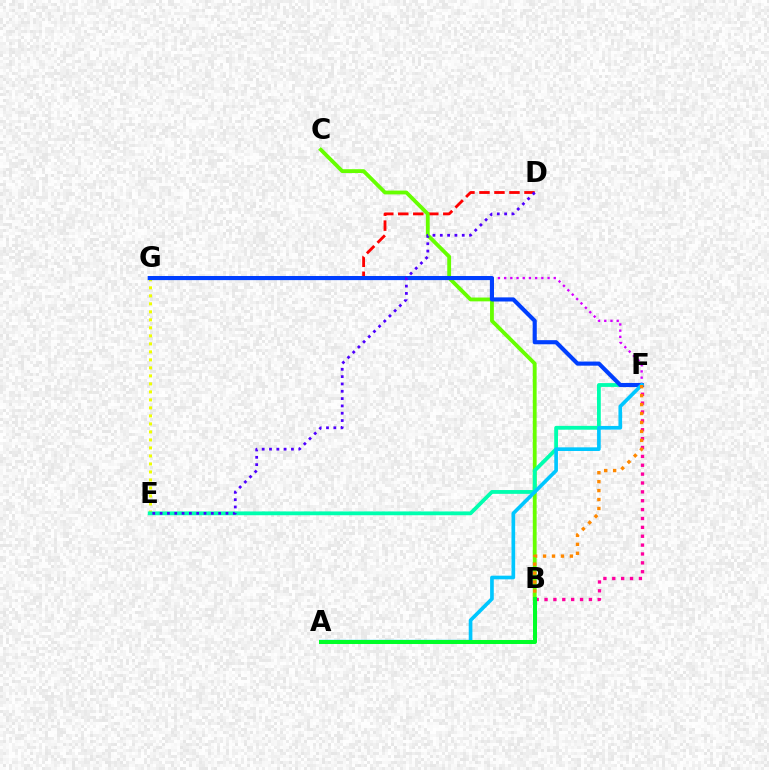{('E', 'G'): [{'color': '#eeff00', 'line_style': 'dotted', 'thickness': 2.18}], ('D', 'G'): [{'color': '#ff0000', 'line_style': 'dashed', 'thickness': 2.04}], ('B', 'C'): [{'color': '#66ff00', 'line_style': 'solid', 'thickness': 2.75}], ('B', 'F'): [{'color': '#ff00a0', 'line_style': 'dotted', 'thickness': 2.41}, {'color': '#ff8800', 'line_style': 'dotted', 'thickness': 2.43}], ('E', 'F'): [{'color': '#00ffaf', 'line_style': 'solid', 'thickness': 2.74}], ('F', 'G'): [{'color': '#d600ff', 'line_style': 'dotted', 'thickness': 1.69}, {'color': '#003fff', 'line_style': 'solid', 'thickness': 2.96}], ('A', 'F'): [{'color': '#00c7ff', 'line_style': 'solid', 'thickness': 2.64}], ('D', 'E'): [{'color': '#4f00ff', 'line_style': 'dotted', 'thickness': 1.99}], ('A', 'B'): [{'color': '#00ff27', 'line_style': 'solid', 'thickness': 2.9}]}